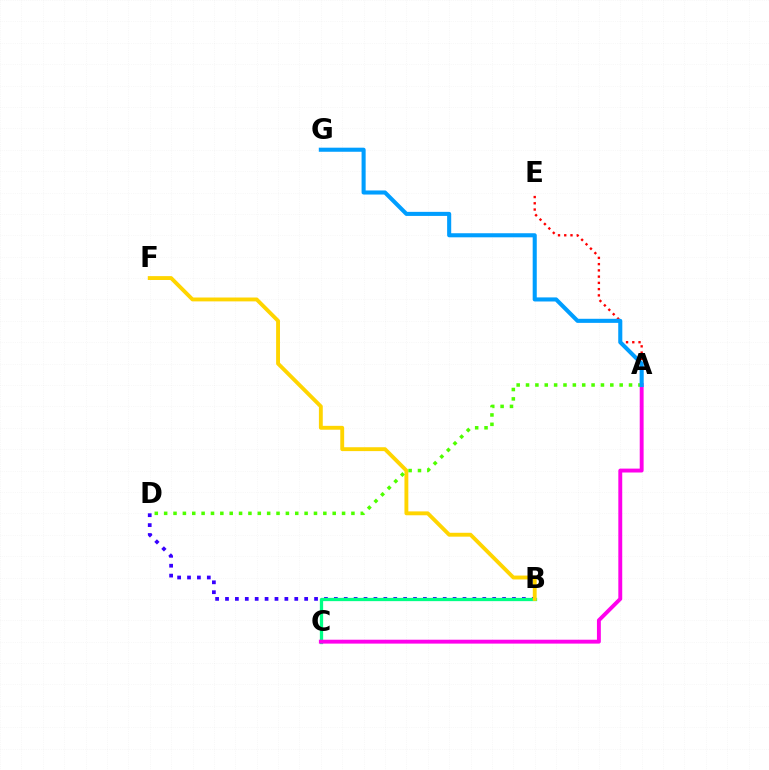{('B', 'D'): [{'color': '#3700ff', 'line_style': 'dotted', 'thickness': 2.69}], ('B', 'C'): [{'color': '#00ff86', 'line_style': 'solid', 'thickness': 2.36}], ('A', 'C'): [{'color': '#ff00ed', 'line_style': 'solid', 'thickness': 2.81}], ('B', 'F'): [{'color': '#ffd500', 'line_style': 'solid', 'thickness': 2.79}], ('A', 'D'): [{'color': '#4fff00', 'line_style': 'dotted', 'thickness': 2.54}], ('A', 'E'): [{'color': '#ff0000', 'line_style': 'dotted', 'thickness': 1.7}], ('A', 'G'): [{'color': '#009eff', 'line_style': 'solid', 'thickness': 2.94}]}